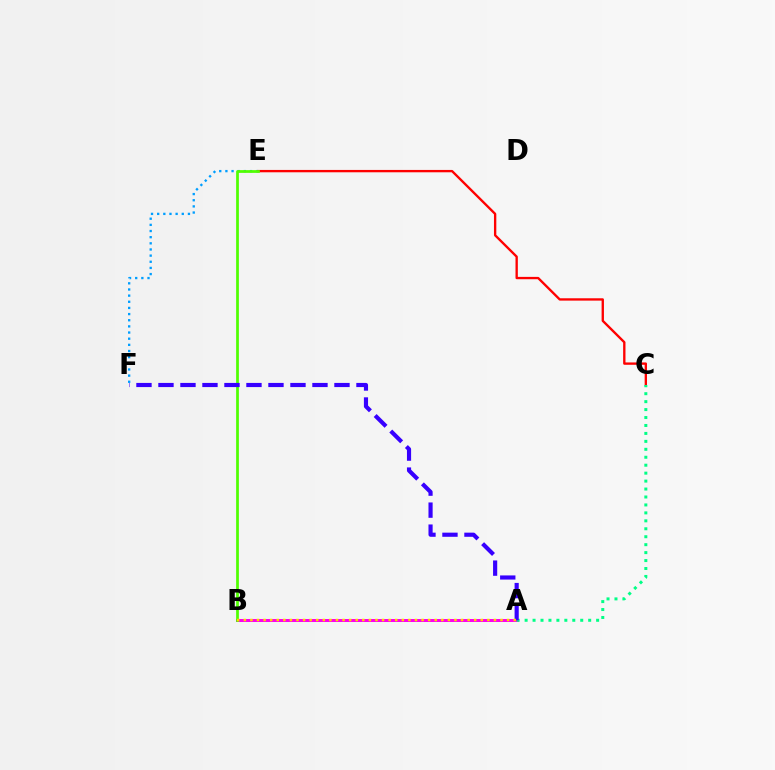{('A', 'B'): [{'color': '#ff00ed', 'line_style': 'solid', 'thickness': 2.15}, {'color': '#ffd500', 'line_style': 'dotted', 'thickness': 1.79}], ('E', 'F'): [{'color': '#009eff', 'line_style': 'dotted', 'thickness': 1.67}], ('C', 'E'): [{'color': '#ff0000', 'line_style': 'solid', 'thickness': 1.69}], ('A', 'C'): [{'color': '#00ff86', 'line_style': 'dotted', 'thickness': 2.16}], ('B', 'E'): [{'color': '#4fff00', 'line_style': 'solid', 'thickness': 1.98}], ('A', 'F'): [{'color': '#3700ff', 'line_style': 'dashed', 'thickness': 2.99}]}